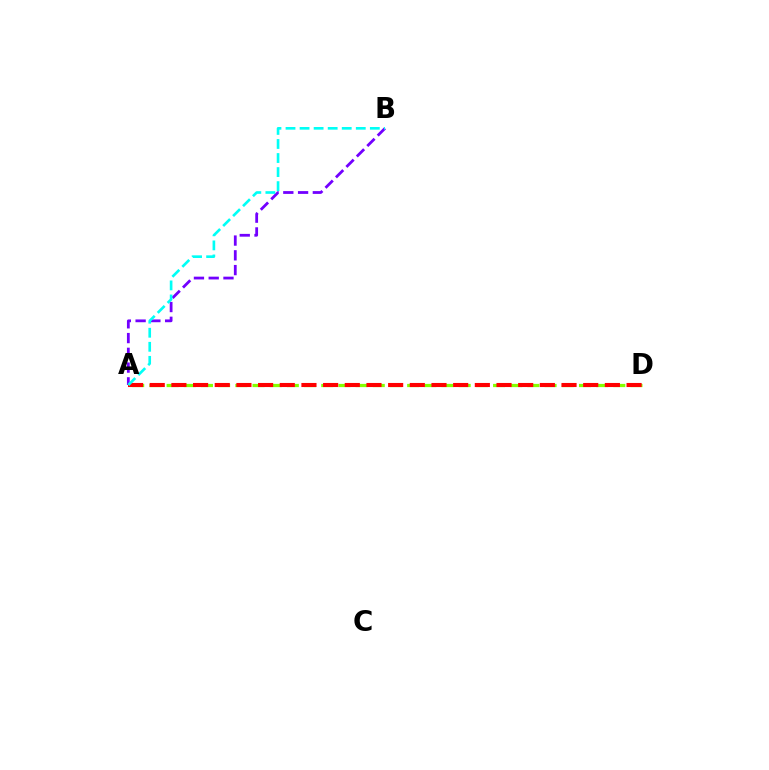{('A', 'D'): [{'color': '#84ff00', 'line_style': 'dashed', 'thickness': 2.33}, {'color': '#ff0000', 'line_style': 'dashed', 'thickness': 2.94}], ('A', 'B'): [{'color': '#7200ff', 'line_style': 'dashed', 'thickness': 2.01}, {'color': '#00fff6', 'line_style': 'dashed', 'thickness': 1.91}]}